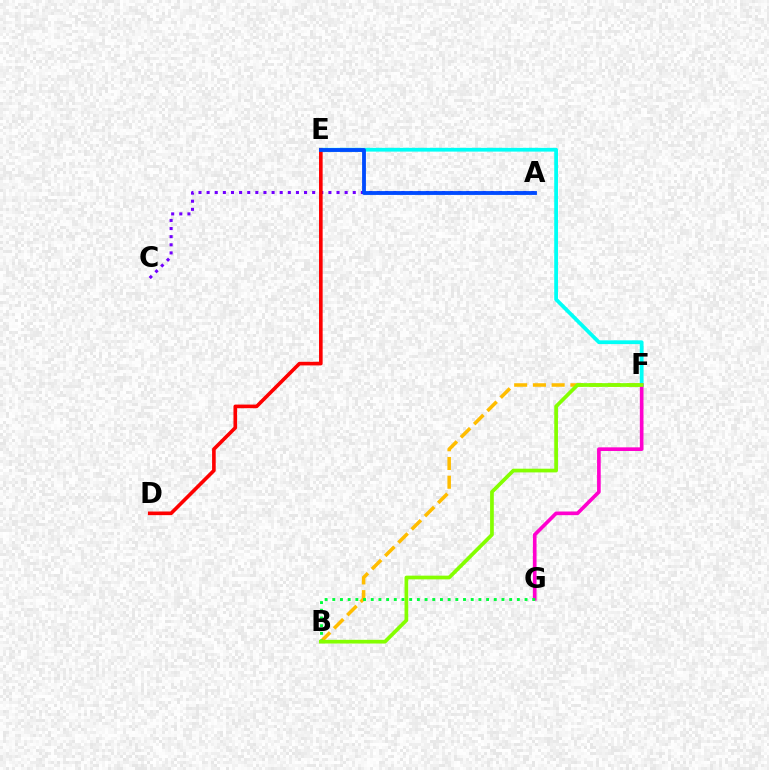{('E', 'F'): [{'color': '#00fff6', 'line_style': 'solid', 'thickness': 2.71}], ('F', 'G'): [{'color': '#ff00cf', 'line_style': 'solid', 'thickness': 2.63}], ('B', 'F'): [{'color': '#ffbd00', 'line_style': 'dashed', 'thickness': 2.55}, {'color': '#84ff00', 'line_style': 'solid', 'thickness': 2.67}], ('B', 'G'): [{'color': '#00ff39', 'line_style': 'dotted', 'thickness': 2.09}], ('A', 'C'): [{'color': '#7200ff', 'line_style': 'dotted', 'thickness': 2.21}], ('D', 'E'): [{'color': '#ff0000', 'line_style': 'solid', 'thickness': 2.6}], ('A', 'E'): [{'color': '#004bff', 'line_style': 'solid', 'thickness': 2.76}]}